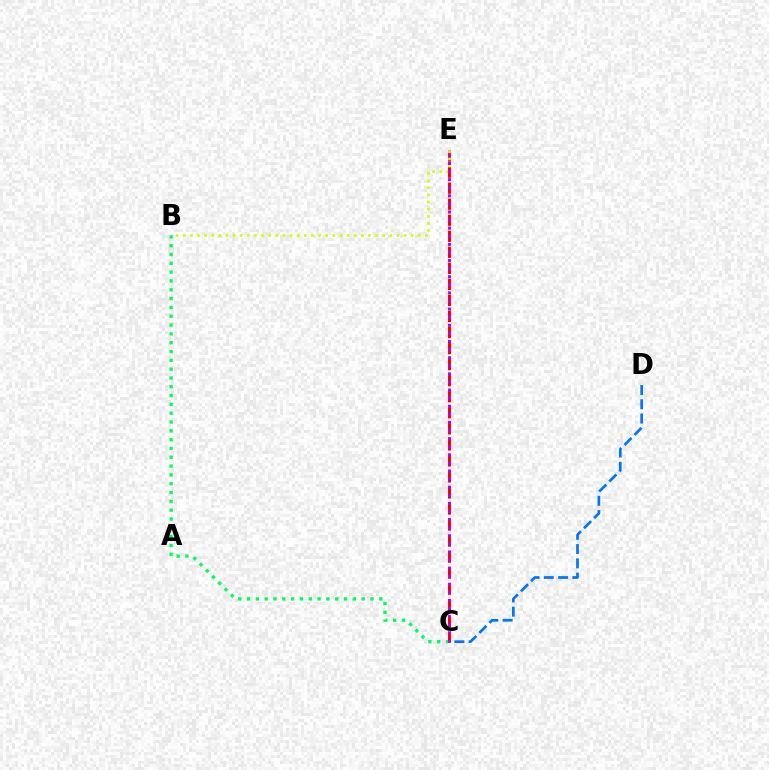{('B', 'C'): [{'color': '#00ff5c', 'line_style': 'dotted', 'thickness': 2.4}], ('C', 'D'): [{'color': '#0074ff', 'line_style': 'dashed', 'thickness': 1.94}], ('C', 'E'): [{'color': '#ff0000', 'line_style': 'dashed', 'thickness': 2.18}, {'color': '#b900ff', 'line_style': 'dotted', 'thickness': 2.2}], ('B', 'E'): [{'color': '#d1ff00', 'line_style': 'dotted', 'thickness': 1.93}]}